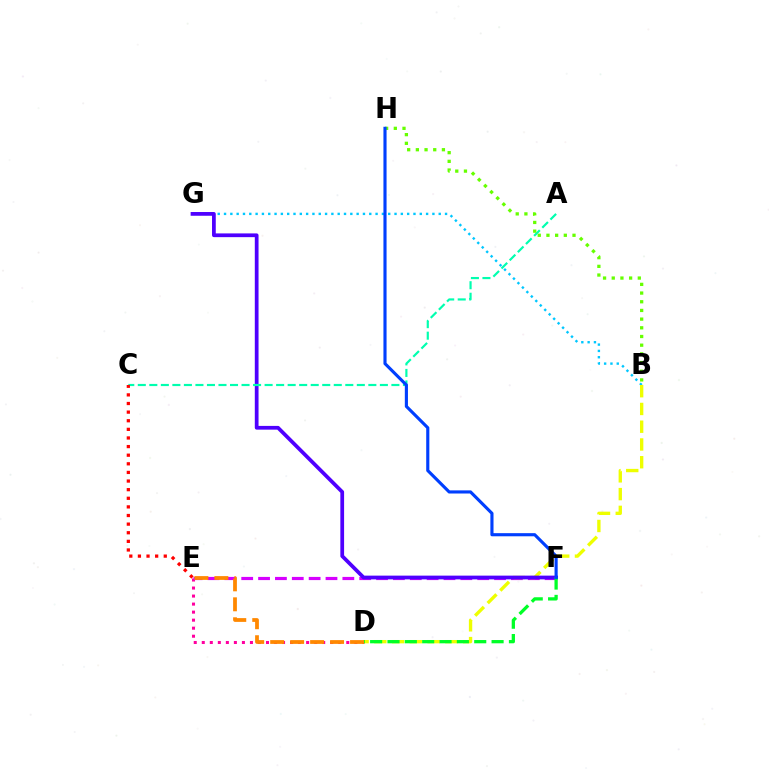{('D', 'E'): [{'color': '#ff00a0', 'line_style': 'dotted', 'thickness': 2.18}, {'color': '#ff8800', 'line_style': 'dashed', 'thickness': 2.71}], ('E', 'F'): [{'color': '#d600ff', 'line_style': 'dashed', 'thickness': 2.29}], ('B', 'G'): [{'color': '#00c7ff', 'line_style': 'dotted', 'thickness': 1.72}], ('B', 'D'): [{'color': '#eeff00', 'line_style': 'dashed', 'thickness': 2.41}], ('F', 'G'): [{'color': '#4f00ff', 'line_style': 'solid', 'thickness': 2.7}], ('A', 'C'): [{'color': '#00ffaf', 'line_style': 'dashed', 'thickness': 1.57}], ('B', 'H'): [{'color': '#66ff00', 'line_style': 'dotted', 'thickness': 2.36}], ('D', 'F'): [{'color': '#00ff27', 'line_style': 'dashed', 'thickness': 2.36}], ('C', 'E'): [{'color': '#ff0000', 'line_style': 'dotted', 'thickness': 2.34}], ('F', 'H'): [{'color': '#003fff', 'line_style': 'solid', 'thickness': 2.25}]}